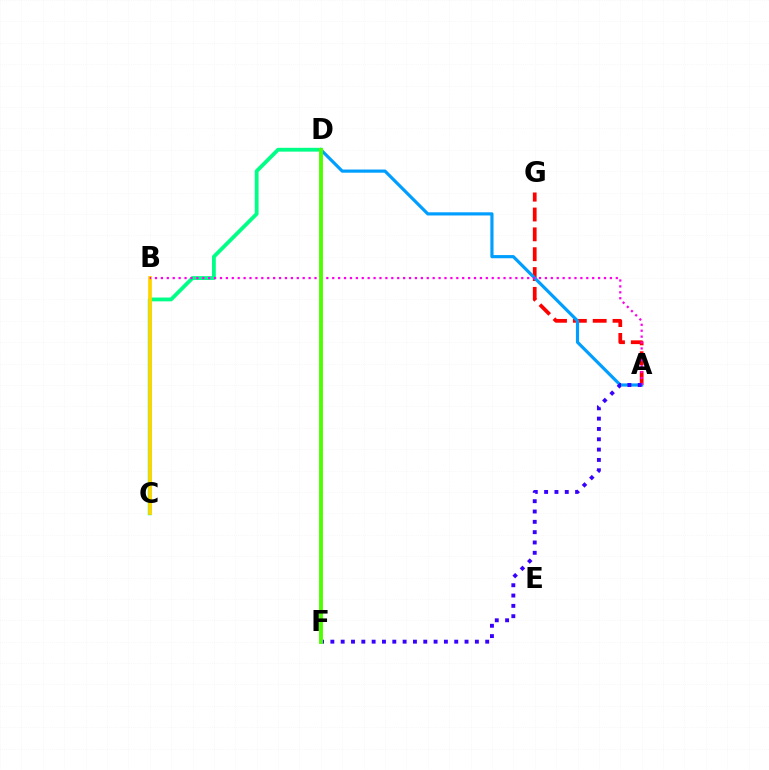{('C', 'D'): [{'color': '#00ff86', 'line_style': 'solid', 'thickness': 2.74}], ('A', 'G'): [{'color': '#ff0000', 'line_style': 'dashed', 'thickness': 2.7}], ('B', 'C'): [{'color': '#ffd500', 'line_style': 'solid', 'thickness': 2.69}], ('A', 'D'): [{'color': '#009eff', 'line_style': 'solid', 'thickness': 2.28}], ('A', 'B'): [{'color': '#ff00ed', 'line_style': 'dotted', 'thickness': 1.61}], ('A', 'F'): [{'color': '#3700ff', 'line_style': 'dotted', 'thickness': 2.8}], ('D', 'F'): [{'color': '#4fff00', 'line_style': 'solid', 'thickness': 2.8}]}